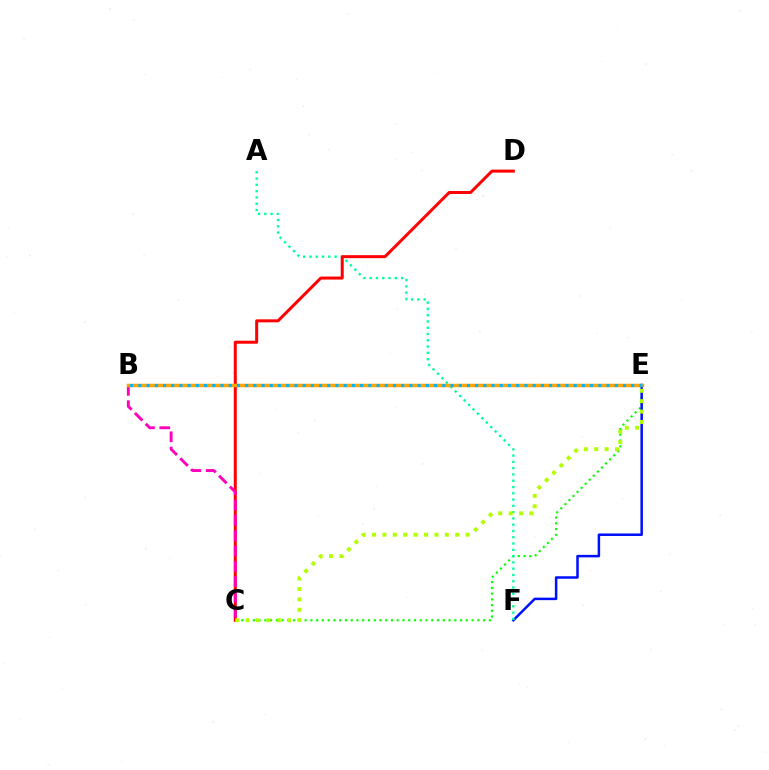{('C', 'E'): [{'color': '#08ff00', 'line_style': 'dotted', 'thickness': 1.56}, {'color': '#b3ff00', 'line_style': 'dotted', 'thickness': 2.82}], ('E', 'F'): [{'color': '#0010ff', 'line_style': 'solid', 'thickness': 1.8}], ('A', 'F'): [{'color': '#00ff9d', 'line_style': 'dotted', 'thickness': 1.71}], ('C', 'D'): [{'color': '#ff0000', 'line_style': 'solid', 'thickness': 2.16}], ('B', 'C'): [{'color': '#ff00bd', 'line_style': 'dashed', 'thickness': 2.08}], ('B', 'E'): [{'color': '#9b00ff', 'line_style': 'dashed', 'thickness': 1.91}, {'color': '#ffa500', 'line_style': 'solid', 'thickness': 2.52}, {'color': '#00b5ff', 'line_style': 'dotted', 'thickness': 2.23}]}